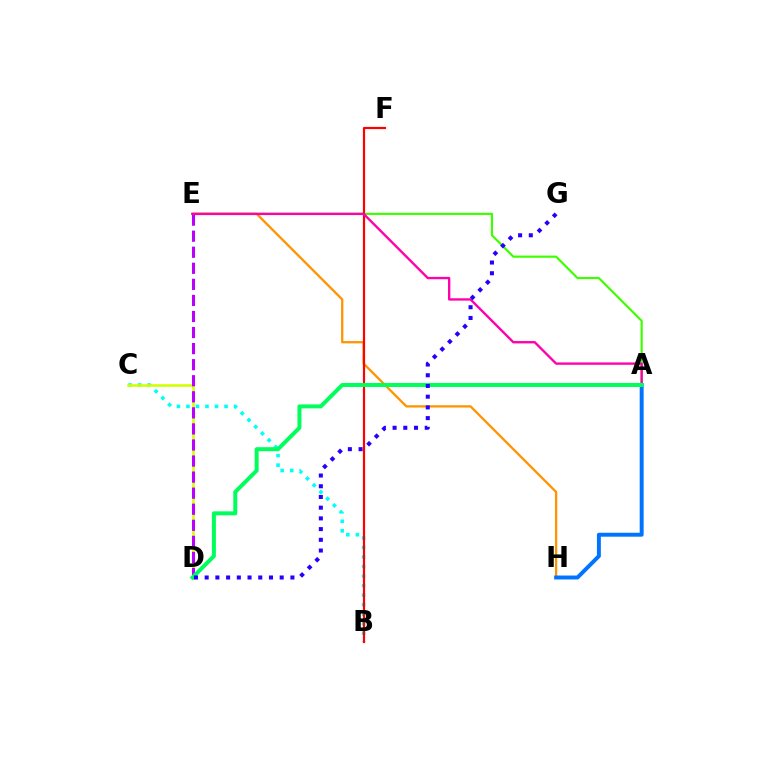{('E', 'H'): [{'color': '#ff9400', 'line_style': 'solid', 'thickness': 1.65}], ('B', 'C'): [{'color': '#00fff6', 'line_style': 'dotted', 'thickness': 2.59}], ('A', 'E'): [{'color': '#3dff00', 'line_style': 'solid', 'thickness': 1.56}, {'color': '#ff00ac', 'line_style': 'solid', 'thickness': 1.69}], ('C', 'D'): [{'color': '#d1ff00', 'line_style': 'solid', 'thickness': 1.84}], ('D', 'E'): [{'color': '#b900ff', 'line_style': 'dashed', 'thickness': 2.18}], ('B', 'F'): [{'color': '#ff0000', 'line_style': 'solid', 'thickness': 1.58}], ('A', 'H'): [{'color': '#0074ff', 'line_style': 'solid', 'thickness': 2.84}], ('A', 'D'): [{'color': '#00ff5c', 'line_style': 'solid', 'thickness': 2.86}], ('D', 'G'): [{'color': '#2500ff', 'line_style': 'dotted', 'thickness': 2.91}]}